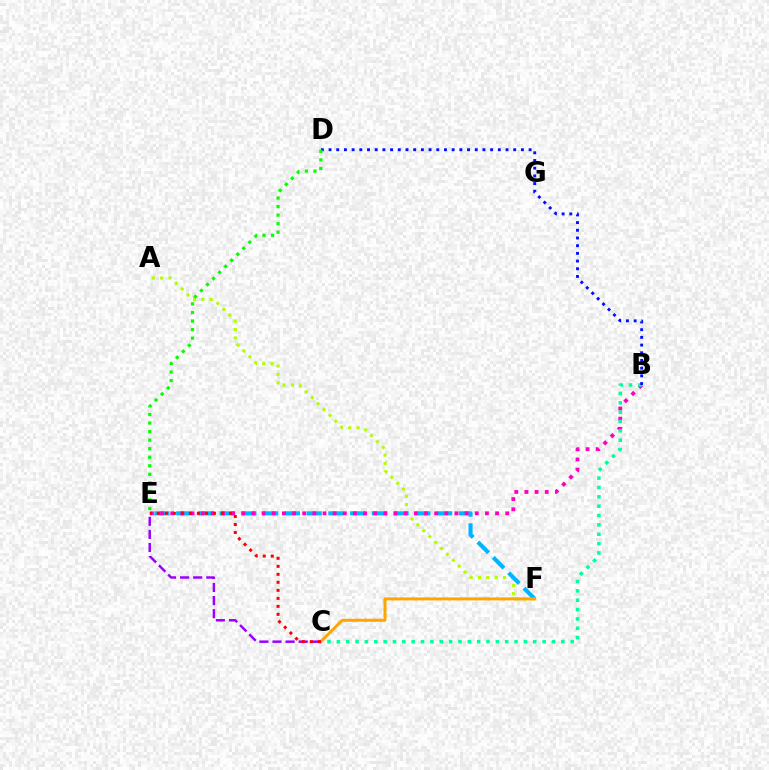{('A', 'F'): [{'color': '#b3ff00', 'line_style': 'dotted', 'thickness': 2.27}], ('E', 'F'): [{'color': '#00b5ff', 'line_style': 'dashed', 'thickness': 2.95}], ('B', 'E'): [{'color': '#ff00bd', 'line_style': 'dotted', 'thickness': 2.76}], ('B', 'C'): [{'color': '#00ff9d', 'line_style': 'dotted', 'thickness': 2.54}], ('C', 'F'): [{'color': '#ffa500', 'line_style': 'solid', 'thickness': 2.15}], ('B', 'D'): [{'color': '#0010ff', 'line_style': 'dotted', 'thickness': 2.09}], ('C', 'E'): [{'color': '#9b00ff', 'line_style': 'dashed', 'thickness': 1.78}, {'color': '#ff0000', 'line_style': 'dotted', 'thickness': 2.18}], ('D', 'E'): [{'color': '#08ff00', 'line_style': 'dotted', 'thickness': 2.32}]}